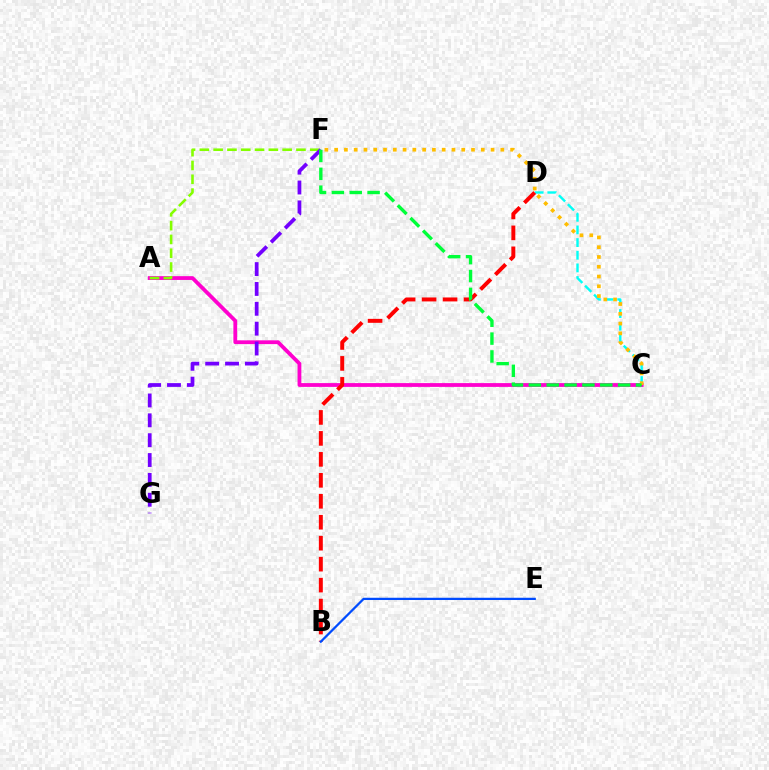{('C', 'D'): [{'color': '#00fff6', 'line_style': 'dashed', 'thickness': 1.72}], ('A', 'C'): [{'color': '#ff00cf', 'line_style': 'solid', 'thickness': 2.73}], ('A', 'F'): [{'color': '#84ff00', 'line_style': 'dashed', 'thickness': 1.87}], ('F', 'G'): [{'color': '#7200ff', 'line_style': 'dashed', 'thickness': 2.7}], ('B', 'D'): [{'color': '#ff0000', 'line_style': 'dashed', 'thickness': 2.85}], ('C', 'F'): [{'color': '#ffbd00', 'line_style': 'dotted', 'thickness': 2.66}, {'color': '#00ff39', 'line_style': 'dashed', 'thickness': 2.43}], ('B', 'E'): [{'color': '#004bff', 'line_style': 'solid', 'thickness': 1.62}]}